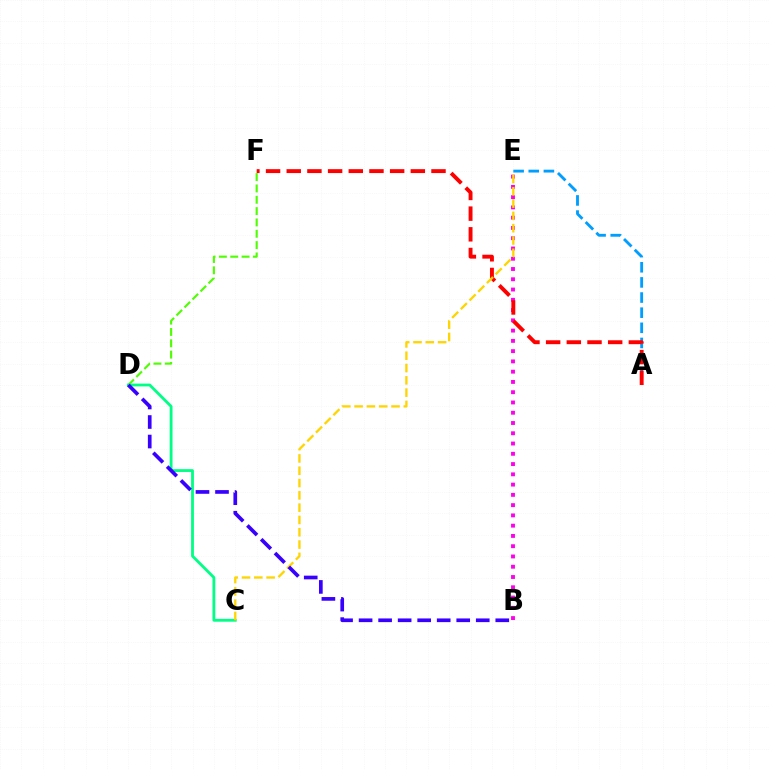{('B', 'E'): [{'color': '#ff00ed', 'line_style': 'dotted', 'thickness': 2.79}], ('A', 'E'): [{'color': '#009eff', 'line_style': 'dashed', 'thickness': 2.06}], ('D', 'F'): [{'color': '#4fff00', 'line_style': 'dashed', 'thickness': 1.54}], ('C', 'D'): [{'color': '#00ff86', 'line_style': 'solid', 'thickness': 2.03}], ('A', 'F'): [{'color': '#ff0000', 'line_style': 'dashed', 'thickness': 2.81}], ('C', 'E'): [{'color': '#ffd500', 'line_style': 'dashed', 'thickness': 1.67}], ('B', 'D'): [{'color': '#3700ff', 'line_style': 'dashed', 'thickness': 2.65}]}